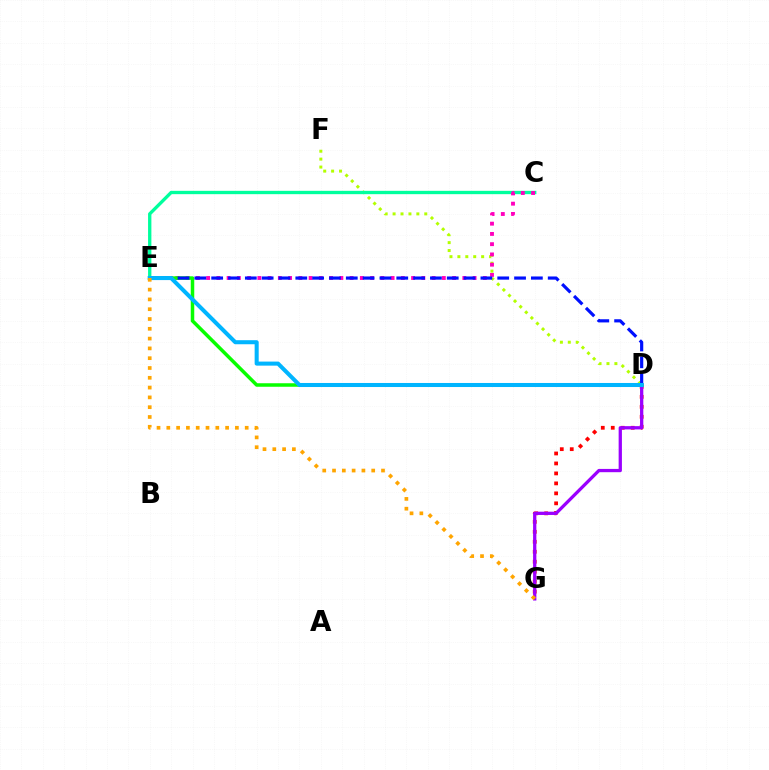{('D', 'F'): [{'color': '#b3ff00', 'line_style': 'dotted', 'thickness': 2.15}], ('C', 'E'): [{'color': '#00ff9d', 'line_style': 'solid', 'thickness': 2.39}, {'color': '#ff00bd', 'line_style': 'dotted', 'thickness': 2.78}], ('D', 'G'): [{'color': '#ff0000', 'line_style': 'dotted', 'thickness': 2.71}, {'color': '#9b00ff', 'line_style': 'solid', 'thickness': 2.36}], ('D', 'E'): [{'color': '#08ff00', 'line_style': 'solid', 'thickness': 2.52}, {'color': '#0010ff', 'line_style': 'dashed', 'thickness': 2.29}, {'color': '#00b5ff', 'line_style': 'solid', 'thickness': 2.92}], ('E', 'G'): [{'color': '#ffa500', 'line_style': 'dotted', 'thickness': 2.66}]}